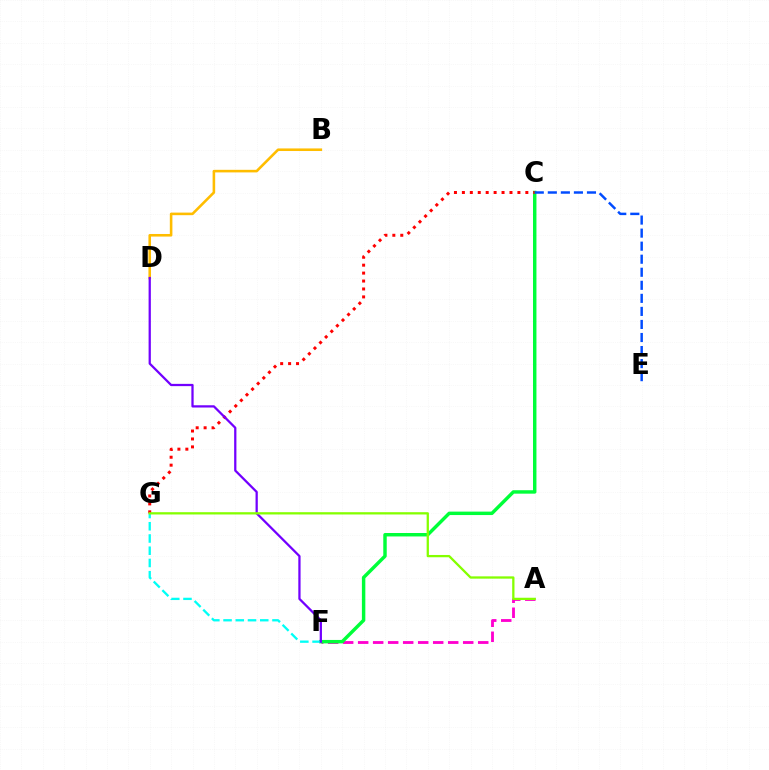{('A', 'F'): [{'color': '#ff00cf', 'line_style': 'dashed', 'thickness': 2.04}], ('C', 'F'): [{'color': '#00ff39', 'line_style': 'solid', 'thickness': 2.48}], ('F', 'G'): [{'color': '#00fff6', 'line_style': 'dashed', 'thickness': 1.66}], ('C', 'G'): [{'color': '#ff0000', 'line_style': 'dotted', 'thickness': 2.16}], ('B', 'D'): [{'color': '#ffbd00', 'line_style': 'solid', 'thickness': 1.86}], ('D', 'F'): [{'color': '#7200ff', 'line_style': 'solid', 'thickness': 1.63}], ('A', 'G'): [{'color': '#84ff00', 'line_style': 'solid', 'thickness': 1.65}], ('C', 'E'): [{'color': '#004bff', 'line_style': 'dashed', 'thickness': 1.77}]}